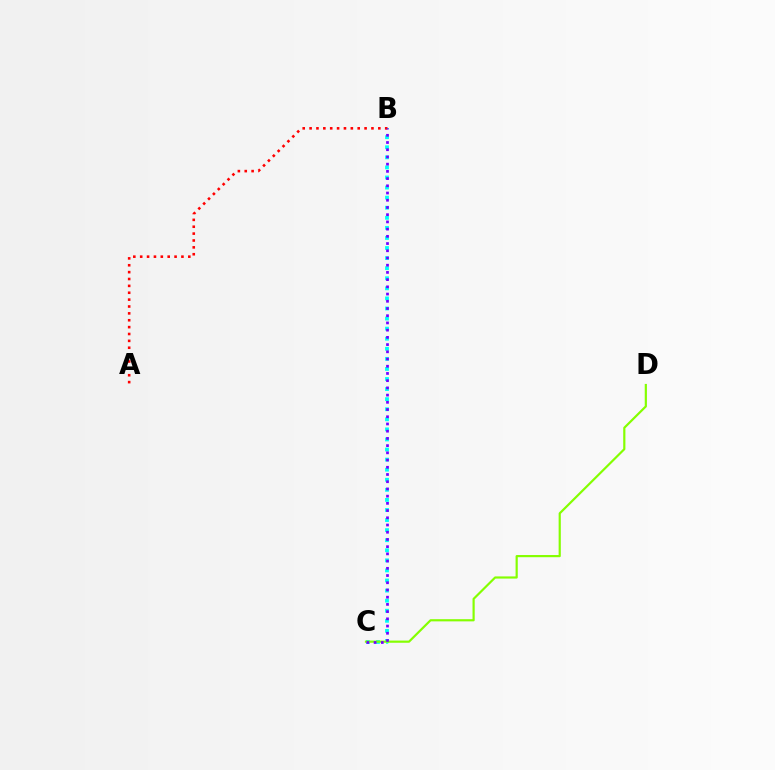{('B', 'C'): [{'color': '#00fff6', 'line_style': 'dotted', 'thickness': 2.74}, {'color': '#7200ff', 'line_style': 'dotted', 'thickness': 1.96}], ('A', 'B'): [{'color': '#ff0000', 'line_style': 'dotted', 'thickness': 1.87}], ('C', 'D'): [{'color': '#84ff00', 'line_style': 'solid', 'thickness': 1.57}]}